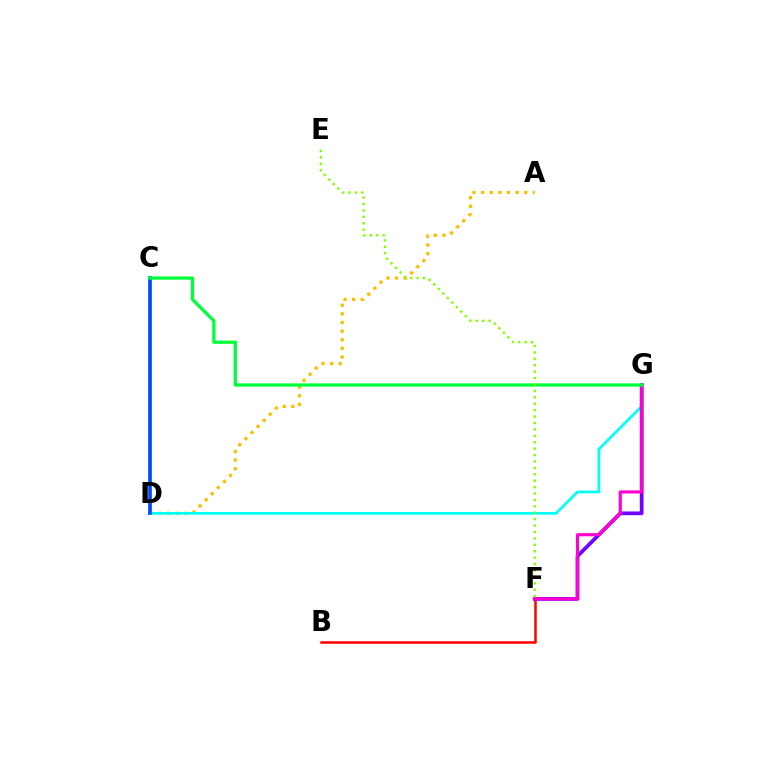{('B', 'F'): [{'color': '#ff0000', 'line_style': 'solid', 'thickness': 1.8}], ('A', 'D'): [{'color': '#ffbd00', 'line_style': 'dotted', 'thickness': 2.34}], ('D', 'G'): [{'color': '#00fff6', 'line_style': 'solid', 'thickness': 1.95}], ('F', 'G'): [{'color': '#7200ff', 'line_style': 'solid', 'thickness': 2.69}, {'color': '#ff00cf', 'line_style': 'solid', 'thickness': 2.25}], ('C', 'D'): [{'color': '#004bff', 'line_style': 'solid', 'thickness': 2.67}], ('C', 'G'): [{'color': '#00ff39', 'line_style': 'solid', 'thickness': 2.35}], ('E', 'F'): [{'color': '#84ff00', 'line_style': 'dotted', 'thickness': 1.74}]}